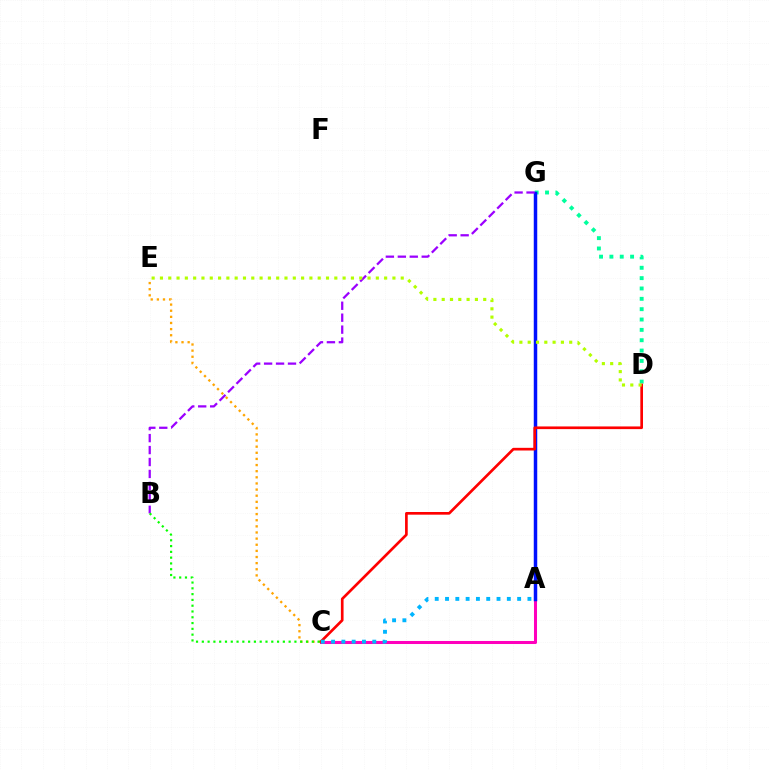{('D', 'G'): [{'color': '#00ff9d', 'line_style': 'dotted', 'thickness': 2.81}], ('C', 'E'): [{'color': '#ffa500', 'line_style': 'dotted', 'thickness': 1.67}], ('A', 'C'): [{'color': '#ff00bd', 'line_style': 'solid', 'thickness': 2.18}, {'color': '#00b5ff', 'line_style': 'dotted', 'thickness': 2.8}], ('A', 'G'): [{'color': '#0010ff', 'line_style': 'solid', 'thickness': 2.5}], ('C', 'D'): [{'color': '#ff0000', 'line_style': 'solid', 'thickness': 1.92}], ('B', 'G'): [{'color': '#9b00ff', 'line_style': 'dashed', 'thickness': 1.62}], ('B', 'C'): [{'color': '#08ff00', 'line_style': 'dotted', 'thickness': 1.57}], ('D', 'E'): [{'color': '#b3ff00', 'line_style': 'dotted', 'thickness': 2.26}]}